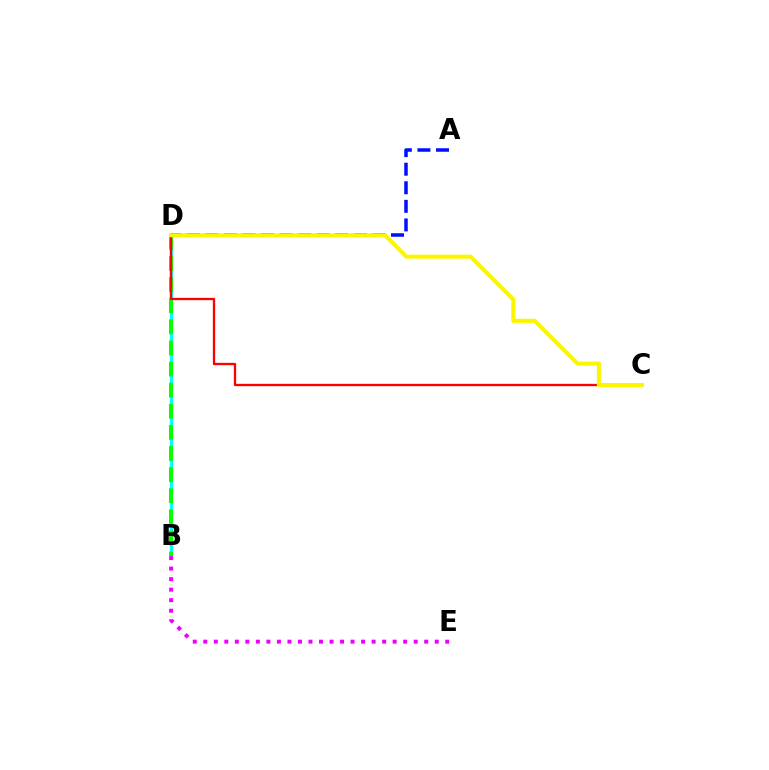{('B', 'D'): [{'color': '#00fff6', 'line_style': 'solid', 'thickness': 2.38}, {'color': '#08ff00', 'line_style': 'dashed', 'thickness': 2.87}], ('B', 'E'): [{'color': '#ee00ff', 'line_style': 'dotted', 'thickness': 2.86}], ('C', 'D'): [{'color': '#ff0000', 'line_style': 'solid', 'thickness': 1.66}, {'color': '#fcf500', 'line_style': 'solid', 'thickness': 2.93}], ('A', 'D'): [{'color': '#0010ff', 'line_style': 'dashed', 'thickness': 2.52}]}